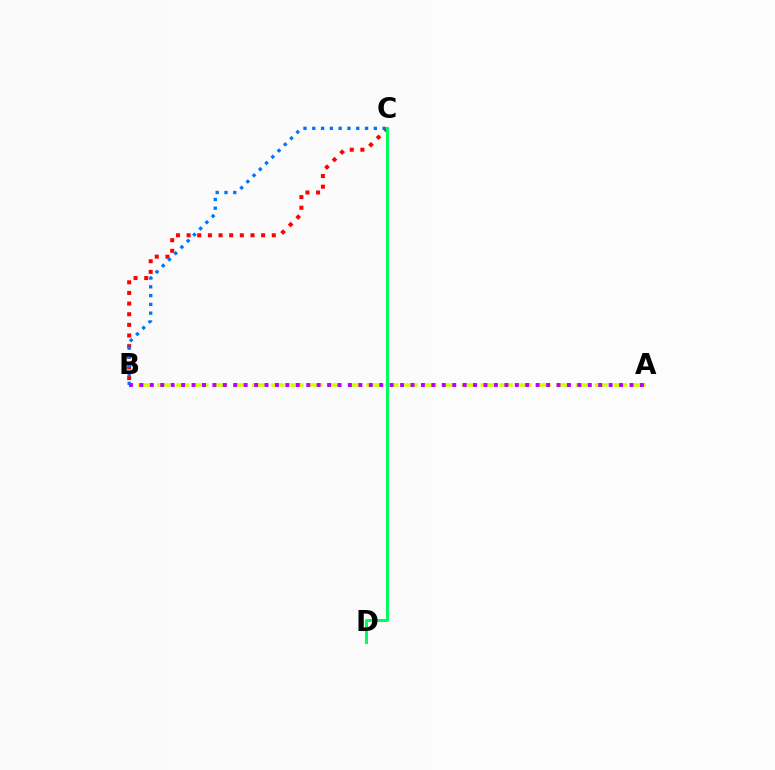{('B', 'C'): [{'color': '#ff0000', 'line_style': 'dotted', 'thickness': 2.89}, {'color': '#0074ff', 'line_style': 'dotted', 'thickness': 2.39}], ('A', 'B'): [{'color': '#d1ff00', 'line_style': 'dashed', 'thickness': 2.59}, {'color': '#b900ff', 'line_style': 'dotted', 'thickness': 2.83}], ('C', 'D'): [{'color': '#00ff5c', 'line_style': 'solid', 'thickness': 2.15}]}